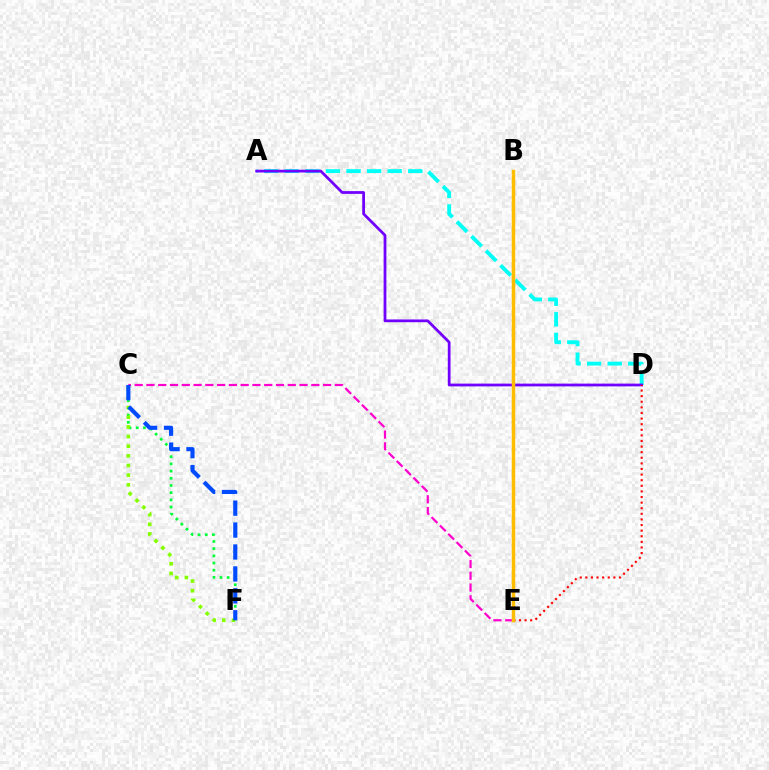{('A', 'D'): [{'color': '#00fff6', 'line_style': 'dashed', 'thickness': 2.8}, {'color': '#7200ff', 'line_style': 'solid', 'thickness': 1.99}], ('C', 'F'): [{'color': '#00ff39', 'line_style': 'dotted', 'thickness': 1.95}, {'color': '#84ff00', 'line_style': 'dotted', 'thickness': 2.63}, {'color': '#004bff', 'line_style': 'dashed', 'thickness': 2.98}], ('D', 'E'): [{'color': '#ff0000', 'line_style': 'dotted', 'thickness': 1.52}], ('C', 'E'): [{'color': '#ff00cf', 'line_style': 'dashed', 'thickness': 1.6}], ('B', 'E'): [{'color': '#ffbd00', 'line_style': 'solid', 'thickness': 2.5}]}